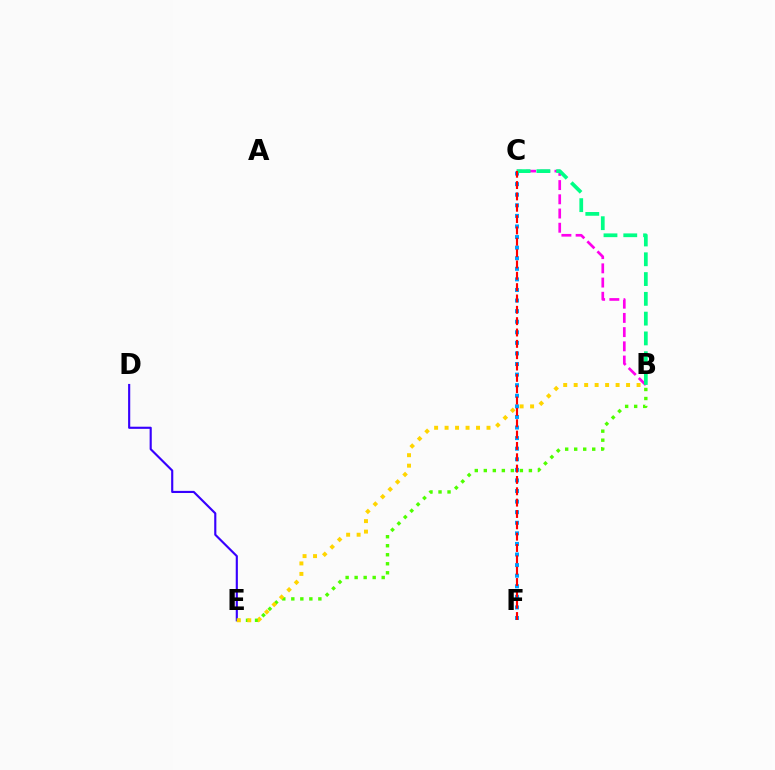{('D', 'E'): [{'color': '#3700ff', 'line_style': 'solid', 'thickness': 1.54}], ('B', 'C'): [{'color': '#ff00ed', 'line_style': 'dashed', 'thickness': 1.93}, {'color': '#00ff86', 'line_style': 'dashed', 'thickness': 2.69}], ('B', 'E'): [{'color': '#4fff00', 'line_style': 'dotted', 'thickness': 2.45}, {'color': '#ffd500', 'line_style': 'dotted', 'thickness': 2.85}], ('C', 'F'): [{'color': '#009eff', 'line_style': 'dotted', 'thickness': 2.88}, {'color': '#ff0000', 'line_style': 'dashed', 'thickness': 1.54}]}